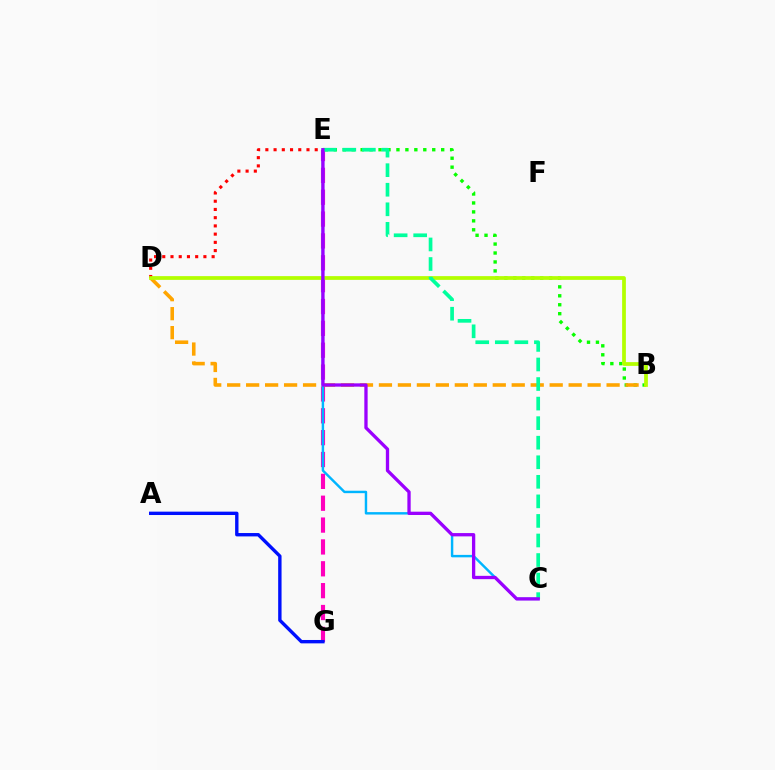{('B', 'E'): [{'color': '#08ff00', 'line_style': 'dotted', 'thickness': 2.43}], ('D', 'E'): [{'color': '#ff0000', 'line_style': 'dotted', 'thickness': 2.24}], ('E', 'G'): [{'color': '#ff00bd', 'line_style': 'dashed', 'thickness': 2.97}], ('A', 'G'): [{'color': '#0010ff', 'line_style': 'solid', 'thickness': 2.43}], ('B', 'D'): [{'color': '#ffa500', 'line_style': 'dashed', 'thickness': 2.58}, {'color': '#b3ff00', 'line_style': 'solid', 'thickness': 2.7}], ('C', 'E'): [{'color': '#00b5ff', 'line_style': 'solid', 'thickness': 1.75}, {'color': '#00ff9d', 'line_style': 'dashed', 'thickness': 2.66}, {'color': '#9b00ff', 'line_style': 'solid', 'thickness': 2.38}]}